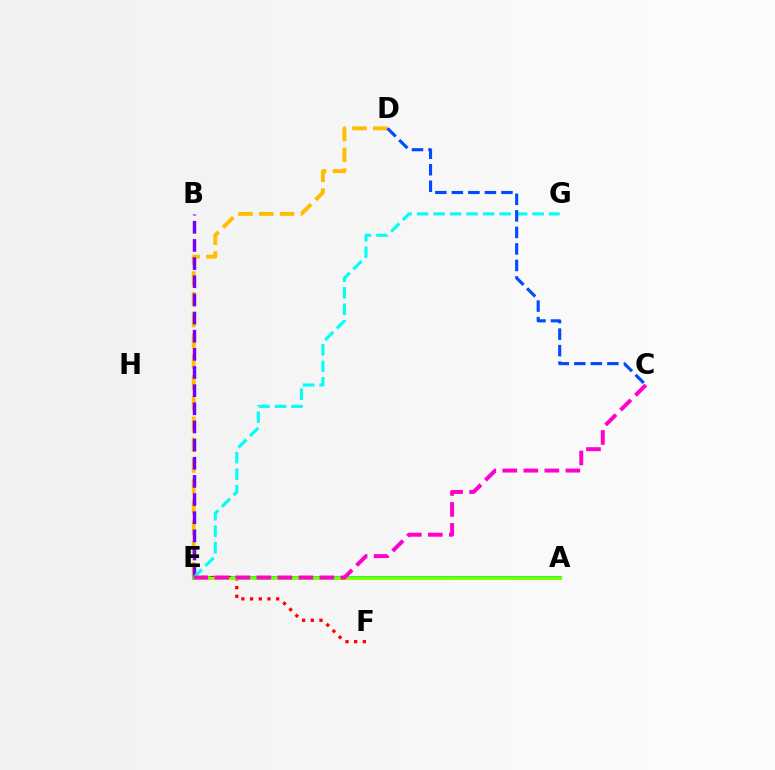{('D', 'E'): [{'color': '#ffbd00', 'line_style': 'dashed', 'thickness': 2.82}], ('B', 'E'): [{'color': '#7200ff', 'line_style': 'dashed', 'thickness': 2.47}], ('A', 'E'): [{'color': '#00ff39', 'line_style': 'solid', 'thickness': 2.74}, {'color': '#84ff00', 'line_style': 'solid', 'thickness': 2.19}], ('E', 'G'): [{'color': '#00fff6', 'line_style': 'dashed', 'thickness': 2.24}], ('C', 'D'): [{'color': '#004bff', 'line_style': 'dashed', 'thickness': 2.25}], ('E', 'F'): [{'color': '#ff0000', 'line_style': 'dotted', 'thickness': 2.36}], ('C', 'E'): [{'color': '#ff00cf', 'line_style': 'dashed', 'thickness': 2.85}]}